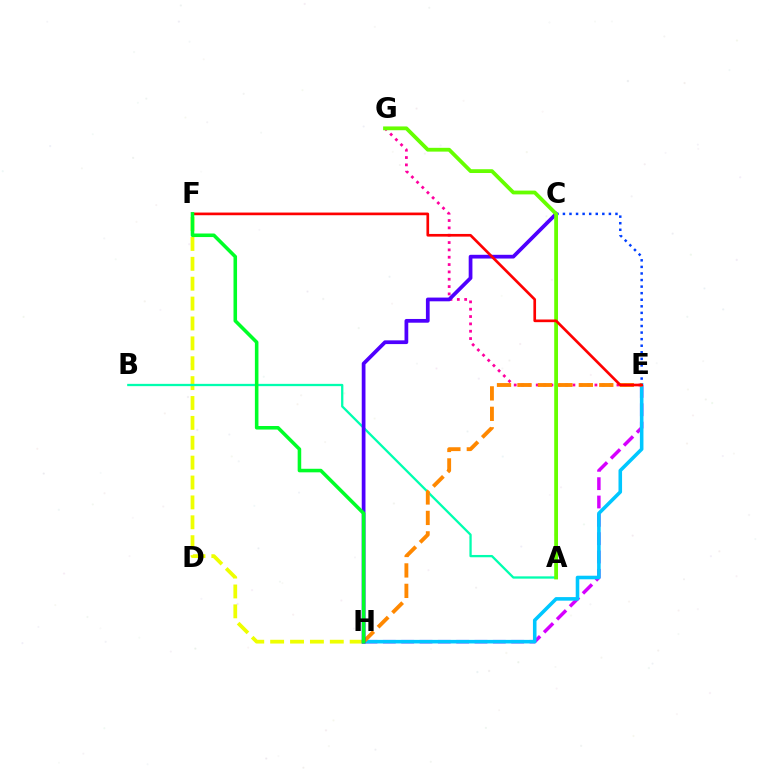{('E', 'H'): [{'color': '#d600ff', 'line_style': 'dashed', 'thickness': 2.49}, {'color': '#00c7ff', 'line_style': 'solid', 'thickness': 2.57}, {'color': '#ff8800', 'line_style': 'dashed', 'thickness': 2.78}], ('F', 'H'): [{'color': '#eeff00', 'line_style': 'dashed', 'thickness': 2.7}, {'color': '#00ff27', 'line_style': 'solid', 'thickness': 2.56}], ('E', 'G'): [{'color': '#ff00a0', 'line_style': 'dotted', 'thickness': 1.99}], ('A', 'B'): [{'color': '#00ffaf', 'line_style': 'solid', 'thickness': 1.65}], ('C', 'H'): [{'color': '#4f00ff', 'line_style': 'solid', 'thickness': 2.69}], ('C', 'E'): [{'color': '#003fff', 'line_style': 'dotted', 'thickness': 1.78}], ('A', 'G'): [{'color': '#66ff00', 'line_style': 'solid', 'thickness': 2.73}], ('E', 'F'): [{'color': '#ff0000', 'line_style': 'solid', 'thickness': 1.92}]}